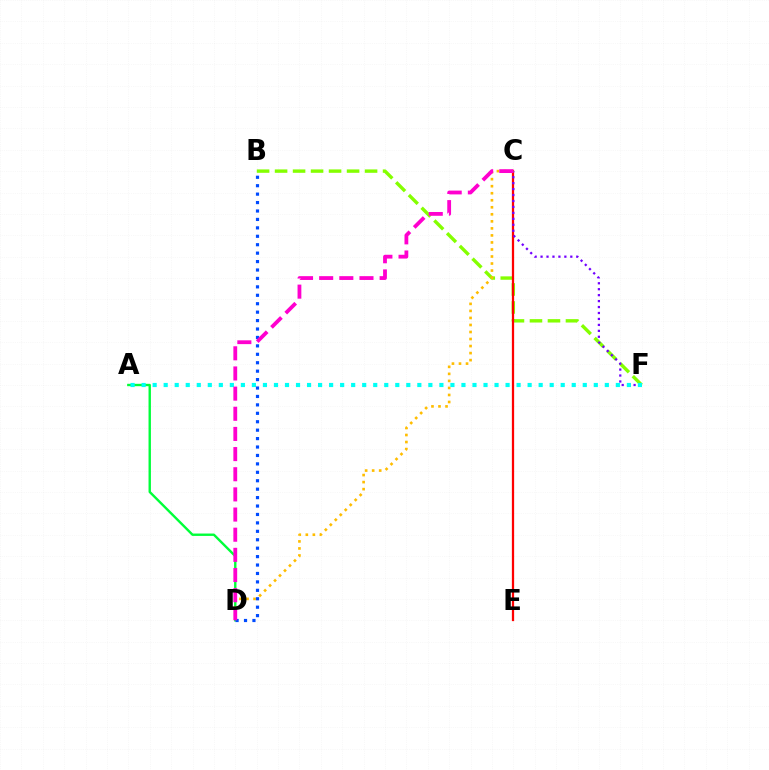{('B', 'F'): [{'color': '#84ff00', 'line_style': 'dashed', 'thickness': 2.45}], ('C', 'E'): [{'color': '#ff0000', 'line_style': 'solid', 'thickness': 1.62}], ('A', 'D'): [{'color': '#00ff39', 'line_style': 'solid', 'thickness': 1.72}], ('C', 'F'): [{'color': '#7200ff', 'line_style': 'dotted', 'thickness': 1.62}], ('C', 'D'): [{'color': '#ffbd00', 'line_style': 'dotted', 'thickness': 1.91}, {'color': '#ff00cf', 'line_style': 'dashed', 'thickness': 2.74}], ('A', 'F'): [{'color': '#00fff6', 'line_style': 'dotted', 'thickness': 3.0}], ('B', 'D'): [{'color': '#004bff', 'line_style': 'dotted', 'thickness': 2.29}]}